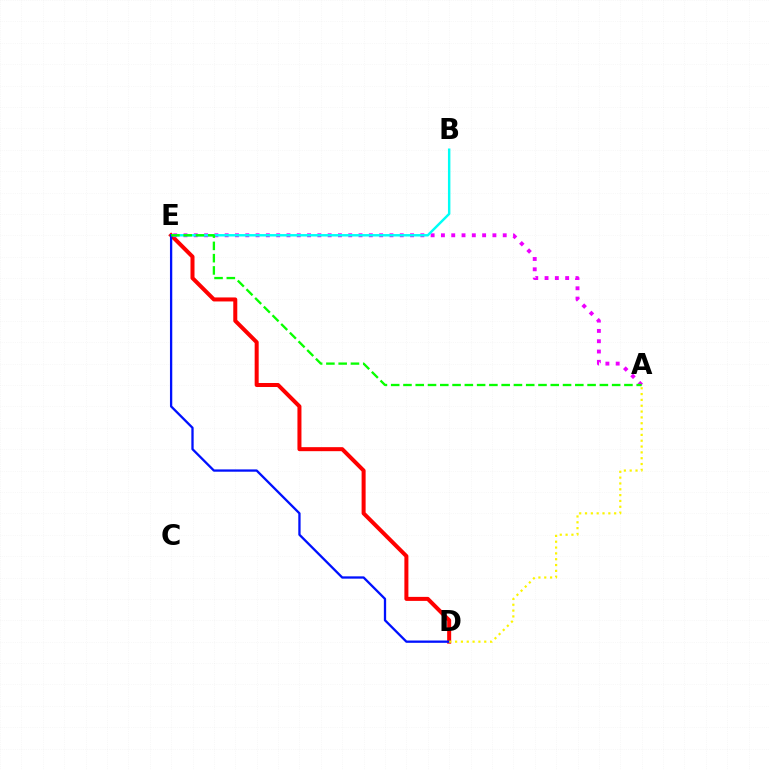{('D', 'E'): [{'color': '#ff0000', 'line_style': 'solid', 'thickness': 2.89}, {'color': '#0010ff', 'line_style': 'solid', 'thickness': 1.65}], ('A', 'E'): [{'color': '#ee00ff', 'line_style': 'dotted', 'thickness': 2.8}, {'color': '#08ff00', 'line_style': 'dashed', 'thickness': 1.67}], ('B', 'E'): [{'color': '#00fff6', 'line_style': 'solid', 'thickness': 1.76}], ('A', 'D'): [{'color': '#fcf500', 'line_style': 'dotted', 'thickness': 1.58}]}